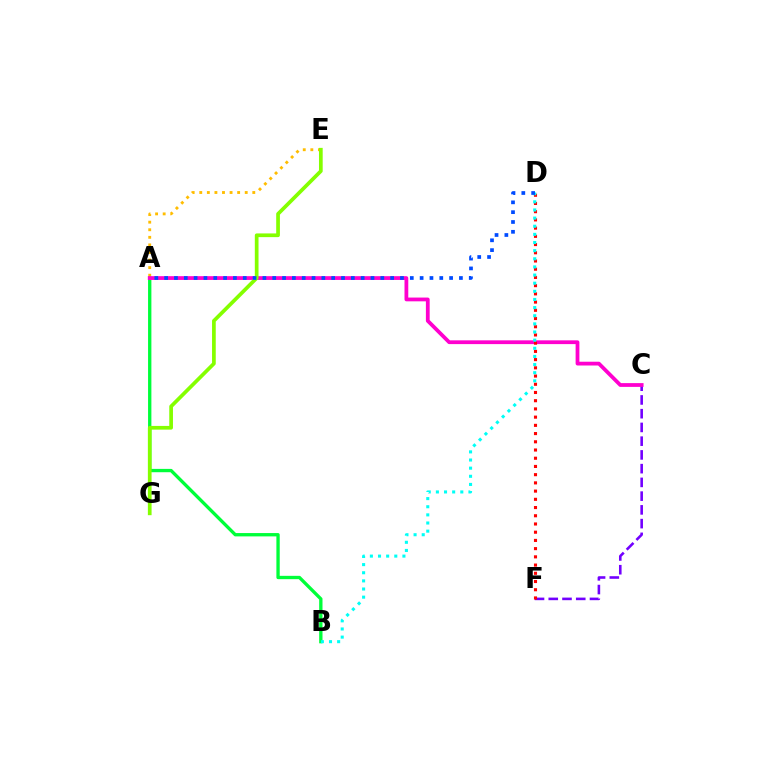{('A', 'E'): [{'color': '#ffbd00', 'line_style': 'dotted', 'thickness': 2.06}], ('A', 'B'): [{'color': '#00ff39', 'line_style': 'solid', 'thickness': 2.4}], ('C', 'F'): [{'color': '#7200ff', 'line_style': 'dashed', 'thickness': 1.87}], ('A', 'C'): [{'color': '#ff00cf', 'line_style': 'solid', 'thickness': 2.72}], ('D', 'F'): [{'color': '#ff0000', 'line_style': 'dotted', 'thickness': 2.23}], ('E', 'G'): [{'color': '#84ff00', 'line_style': 'solid', 'thickness': 2.67}], ('B', 'D'): [{'color': '#00fff6', 'line_style': 'dotted', 'thickness': 2.21}], ('A', 'D'): [{'color': '#004bff', 'line_style': 'dotted', 'thickness': 2.67}]}